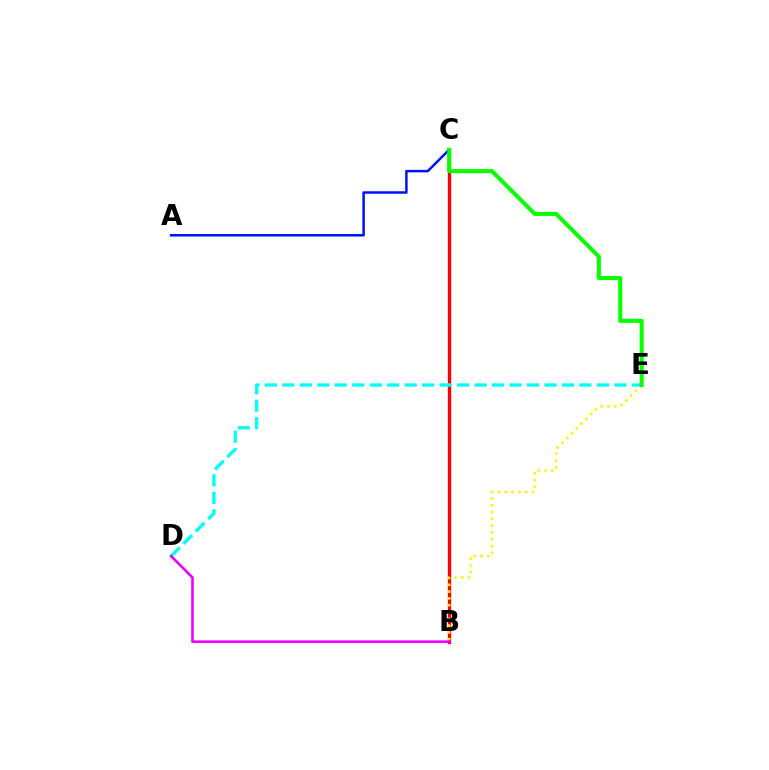{('B', 'C'): [{'color': '#ff0000', 'line_style': 'solid', 'thickness': 2.37}], ('B', 'E'): [{'color': '#fcf500', 'line_style': 'dotted', 'thickness': 1.85}], ('D', 'E'): [{'color': '#00fff6', 'line_style': 'dashed', 'thickness': 2.37}], ('B', 'D'): [{'color': '#ee00ff', 'line_style': 'solid', 'thickness': 1.87}], ('A', 'C'): [{'color': '#0010ff', 'line_style': 'solid', 'thickness': 1.78}], ('C', 'E'): [{'color': '#08ff00', 'line_style': 'solid', 'thickness': 2.92}]}